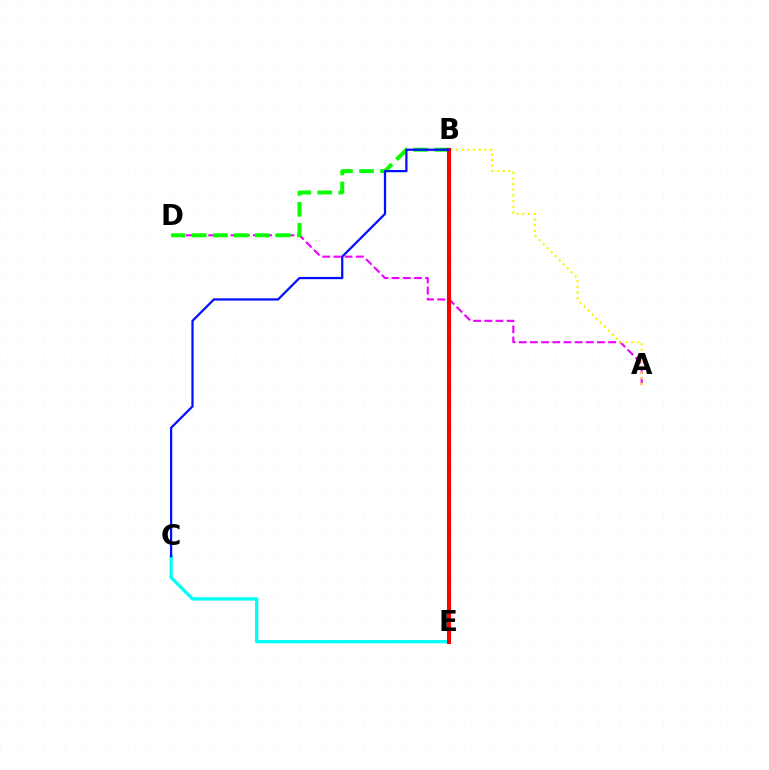{('A', 'D'): [{'color': '#ee00ff', 'line_style': 'dashed', 'thickness': 1.52}], ('B', 'D'): [{'color': '#08ff00', 'line_style': 'dashed', 'thickness': 2.86}], ('C', 'E'): [{'color': '#00fff6', 'line_style': 'solid', 'thickness': 2.36}], ('A', 'B'): [{'color': '#fcf500', 'line_style': 'dotted', 'thickness': 1.54}], ('B', 'E'): [{'color': '#ff0000', 'line_style': 'solid', 'thickness': 2.95}], ('B', 'C'): [{'color': '#0010ff', 'line_style': 'solid', 'thickness': 1.61}]}